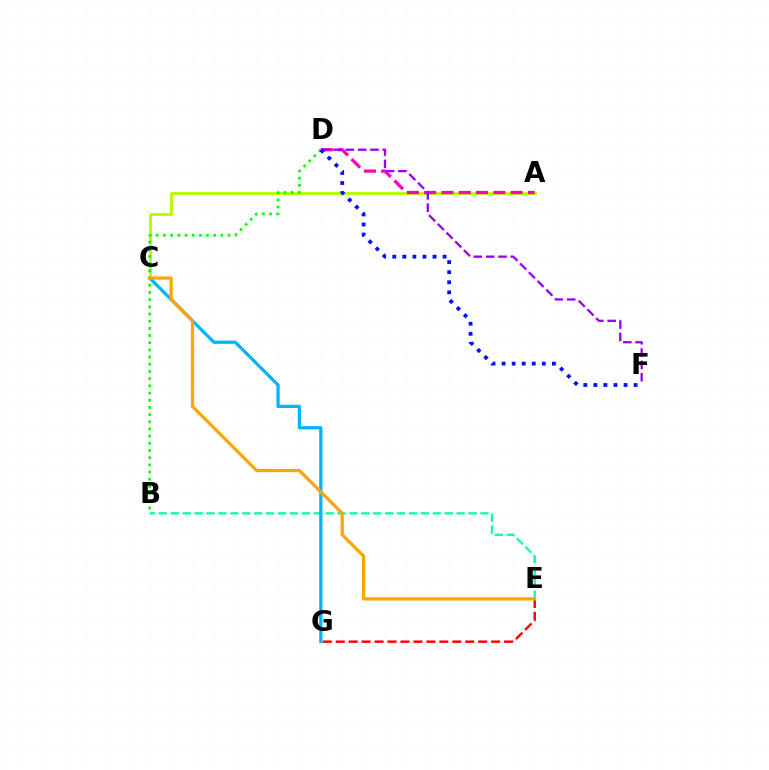{('B', 'E'): [{'color': '#00ff9d', 'line_style': 'dashed', 'thickness': 1.62}], ('A', 'C'): [{'color': '#b3ff00', 'line_style': 'solid', 'thickness': 2.08}], ('B', 'D'): [{'color': '#08ff00', 'line_style': 'dotted', 'thickness': 1.95}], ('C', 'G'): [{'color': '#00b5ff', 'line_style': 'solid', 'thickness': 2.35}], ('A', 'D'): [{'color': '#ff00bd', 'line_style': 'dashed', 'thickness': 2.35}], ('D', 'F'): [{'color': '#9b00ff', 'line_style': 'dashed', 'thickness': 1.68}, {'color': '#0010ff', 'line_style': 'dotted', 'thickness': 2.73}], ('E', 'G'): [{'color': '#ff0000', 'line_style': 'dashed', 'thickness': 1.76}], ('C', 'E'): [{'color': '#ffa500', 'line_style': 'solid', 'thickness': 2.33}]}